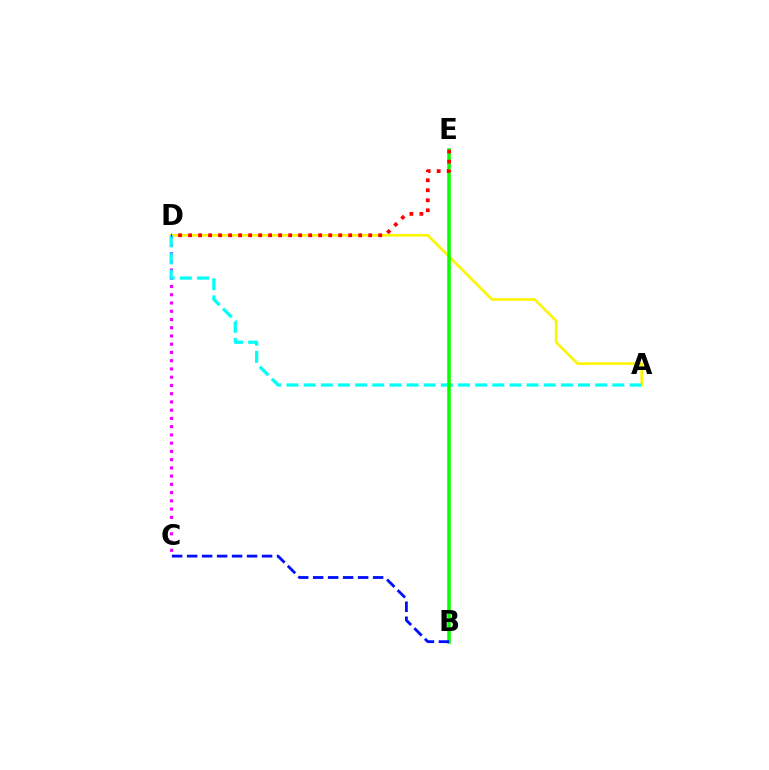{('A', 'D'): [{'color': '#fcf500', 'line_style': 'solid', 'thickness': 1.88}, {'color': '#00fff6', 'line_style': 'dashed', 'thickness': 2.33}], ('C', 'D'): [{'color': '#ee00ff', 'line_style': 'dotted', 'thickness': 2.24}], ('B', 'E'): [{'color': '#08ff00', 'line_style': 'solid', 'thickness': 2.55}], ('D', 'E'): [{'color': '#ff0000', 'line_style': 'dotted', 'thickness': 2.72}], ('B', 'C'): [{'color': '#0010ff', 'line_style': 'dashed', 'thickness': 2.04}]}